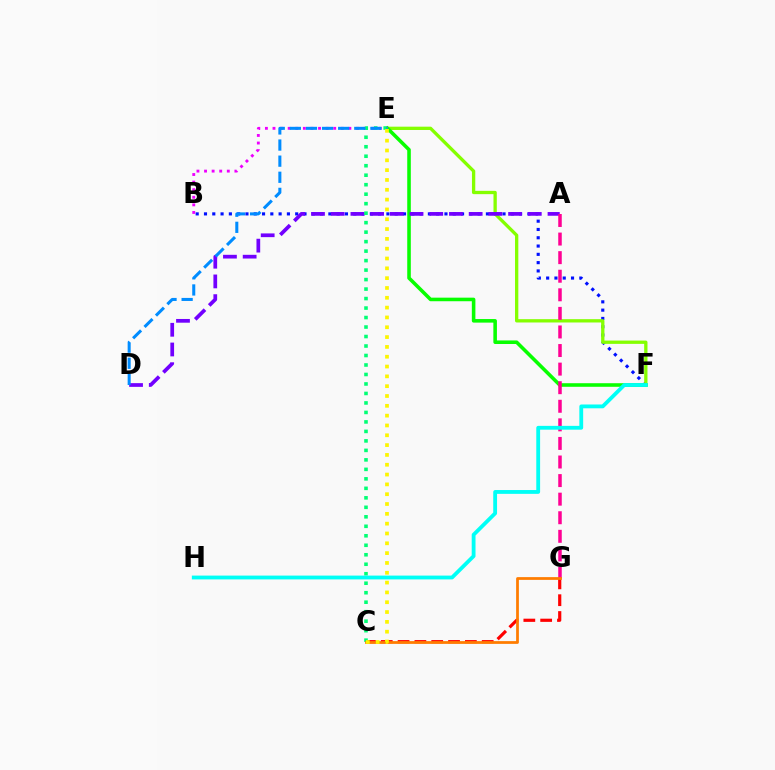{('B', 'F'): [{'color': '#0010ff', 'line_style': 'dotted', 'thickness': 2.25}], ('E', 'F'): [{'color': '#84ff00', 'line_style': 'solid', 'thickness': 2.38}, {'color': '#08ff00', 'line_style': 'solid', 'thickness': 2.57}], ('B', 'E'): [{'color': '#ee00ff', 'line_style': 'dotted', 'thickness': 2.06}], ('C', 'G'): [{'color': '#ff0000', 'line_style': 'dashed', 'thickness': 2.29}, {'color': '#ff7c00', 'line_style': 'solid', 'thickness': 1.99}], ('A', 'D'): [{'color': '#7200ff', 'line_style': 'dashed', 'thickness': 2.68}], ('C', 'E'): [{'color': '#00ff74', 'line_style': 'dotted', 'thickness': 2.58}, {'color': '#fcf500', 'line_style': 'dotted', 'thickness': 2.67}], ('D', 'E'): [{'color': '#008cff', 'line_style': 'dashed', 'thickness': 2.19}], ('A', 'G'): [{'color': '#ff0094', 'line_style': 'dashed', 'thickness': 2.52}], ('F', 'H'): [{'color': '#00fff6', 'line_style': 'solid', 'thickness': 2.75}]}